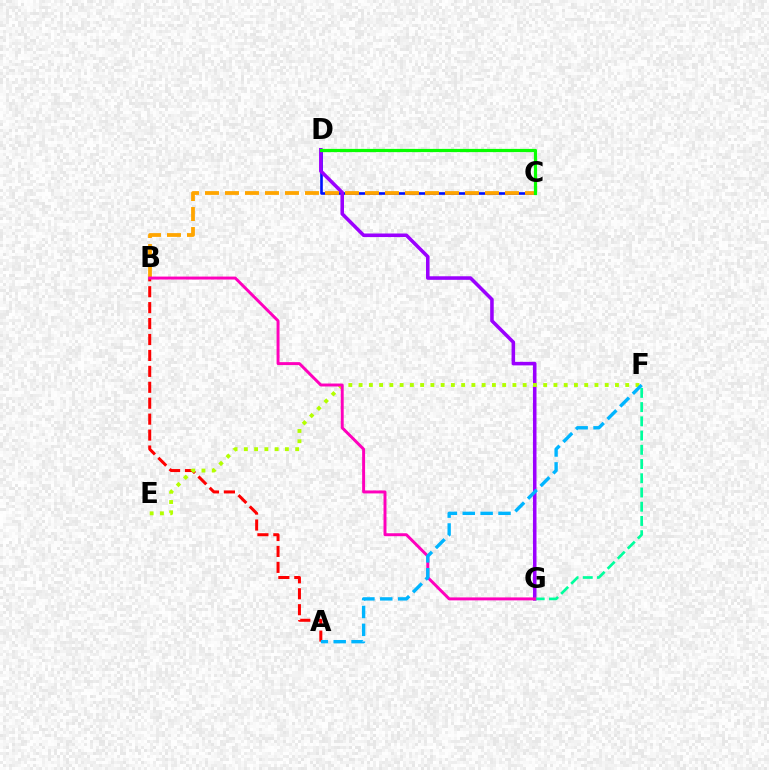{('C', 'D'): [{'color': '#0010ff', 'line_style': 'solid', 'thickness': 1.89}, {'color': '#08ff00', 'line_style': 'solid', 'thickness': 2.31}], ('A', 'B'): [{'color': '#ff0000', 'line_style': 'dashed', 'thickness': 2.16}], ('D', 'G'): [{'color': '#9b00ff', 'line_style': 'solid', 'thickness': 2.56}], ('E', 'F'): [{'color': '#b3ff00', 'line_style': 'dotted', 'thickness': 2.79}], ('B', 'C'): [{'color': '#ffa500', 'line_style': 'dashed', 'thickness': 2.72}], ('F', 'G'): [{'color': '#00ff9d', 'line_style': 'dashed', 'thickness': 1.93}], ('B', 'G'): [{'color': '#ff00bd', 'line_style': 'solid', 'thickness': 2.13}], ('A', 'F'): [{'color': '#00b5ff', 'line_style': 'dashed', 'thickness': 2.43}]}